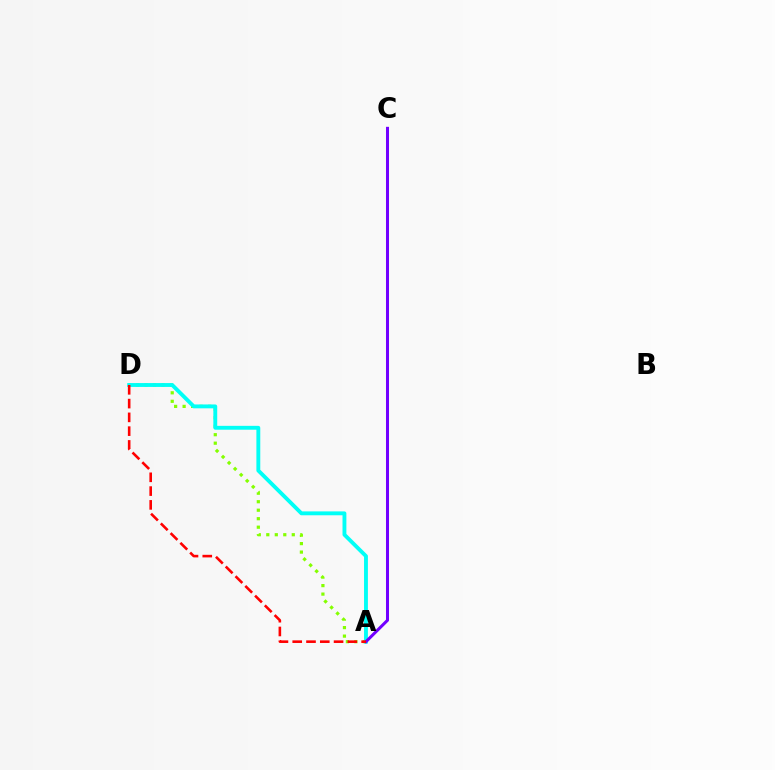{('A', 'D'): [{'color': '#84ff00', 'line_style': 'dotted', 'thickness': 2.31}, {'color': '#00fff6', 'line_style': 'solid', 'thickness': 2.79}, {'color': '#ff0000', 'line_style': 'dashed', 'thickness': 1.87}], ('A', 'C'): [{'color': '#7200ff', 'line_style': 'solid', 'thickness': 2.17}]}